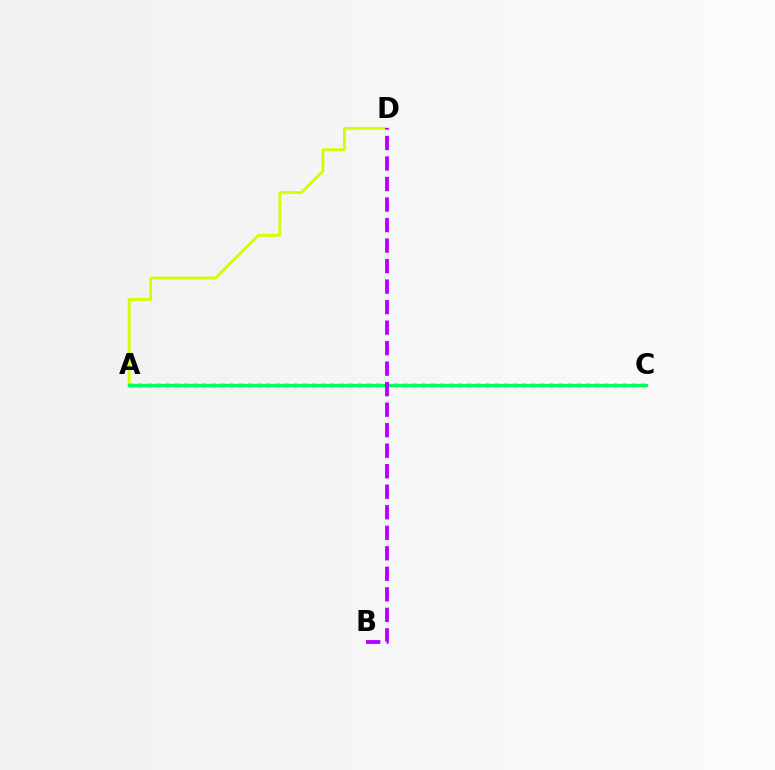{('A', 'C'): [{'color': '#0074ff', 'line_style': 'dotted', 'thickness': 2.48}, {'color': '#ff0000', 'line_style': 'solid', 'thickness': 2.26}, {'color': '#00ff5c', 'line_style': 'solid', 'thickness': 2.21}], ('A', 'D'): [{'color': '#d1ff00', 'line_style': 'solid', 'thickness': 2.05}], ('B', 'D'): [{'color': '#b900ff', 'line_style': 'dashed', 'thickness': 2.79}]}